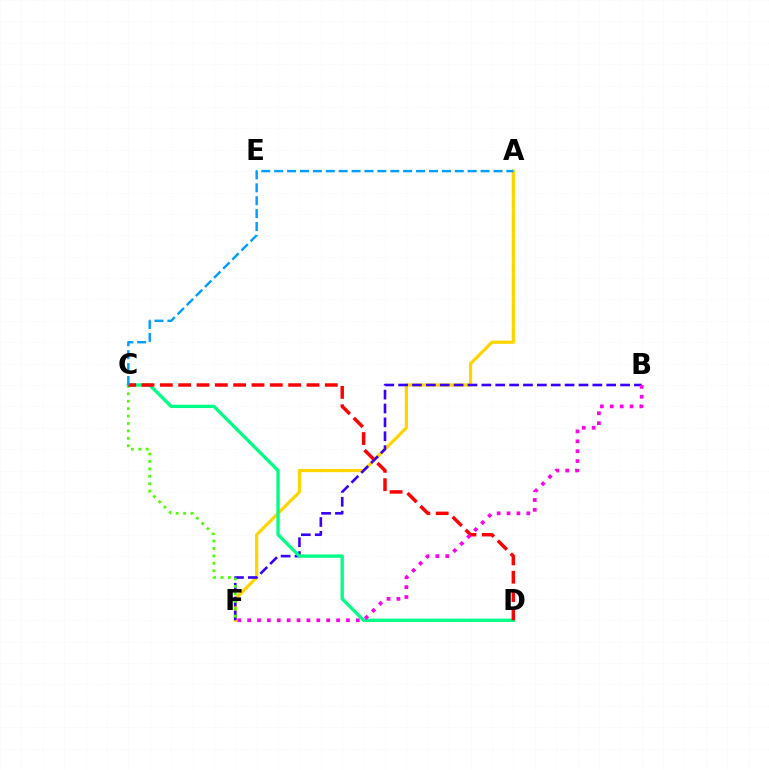{('A', 'F'): [{'color': '#ffd500', 'line_style': 'solid', 'thickness': 2.31}], ('B', 'F'): [{'color': '#3700ff', 'line_style': 'dashed', 'thickness': 1.88}, {'color': '#ff00ed', 'line_style': 'dotted', 'thickness': 2.69}], ('C', 'F'): [{'color': '#4fff00', 'line_style': 'dotted', 'thickness': 2.02}], ('C', 'D'): [{'color': '#00ff86', 'line_style': 'solid', 'thickness': 2.39}, {'color': '#ff0000', 'line_style': 'dashed', 'thickness': 2.49}], ('A', 'C'): [{'color': '#009eff', 'line_style': 'dashed', 'thickness': 1.75}]}